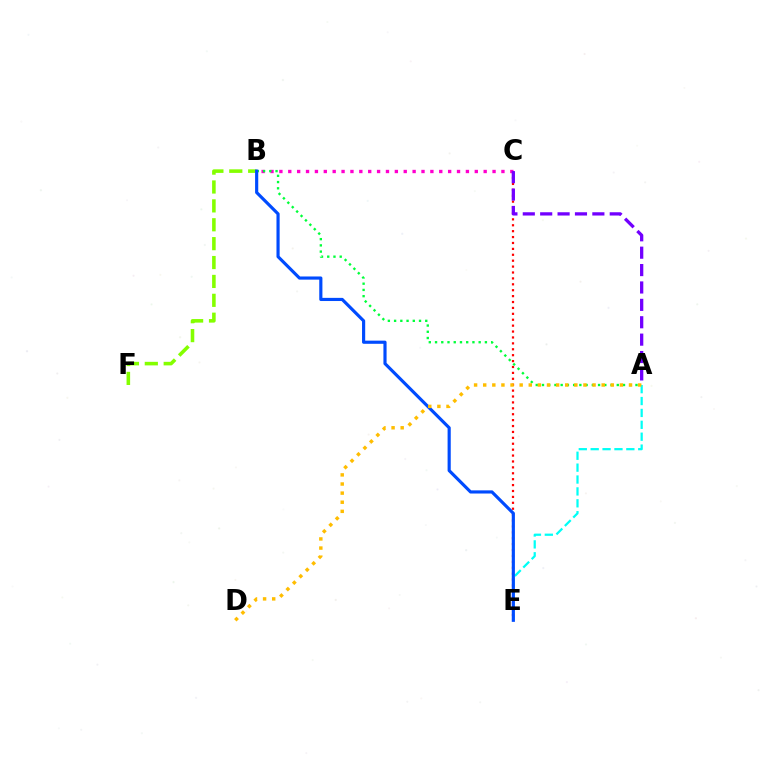{('B', 'F'): [{'color': '#84ff00', 'line_style': 'dashed', 'thickness': 2.57}], ('C', 'E'): [{'color': '#ff0000', 'line_style': 'dotted', 'thickness': 1.6}], ('B', 'C'): [{'color': '#ff00cf', 'line_style': 'dotted', 'thickness': 2.41}], ('A', 'B'): [{'color': '#00ff39', 'line_style': 'dotted', 'thickness': 1.69}], ('A', 'C'): [{'color': '#7200ff', 'line_style': 'dashed', 'thickness': 2.36}], ('A', 'E'): [{'color': '#00fff6', 'line_style': 'dashed', 'thickness': 1.62}], ('B', 'E'): [{'color': '#004bff', 'line_style': 'solid', 'thickness': 2.27}], ('A', 'D'): [{'color': '#ffbd00', 'line_style': 'dotted', 'thickness': 2.48}]}